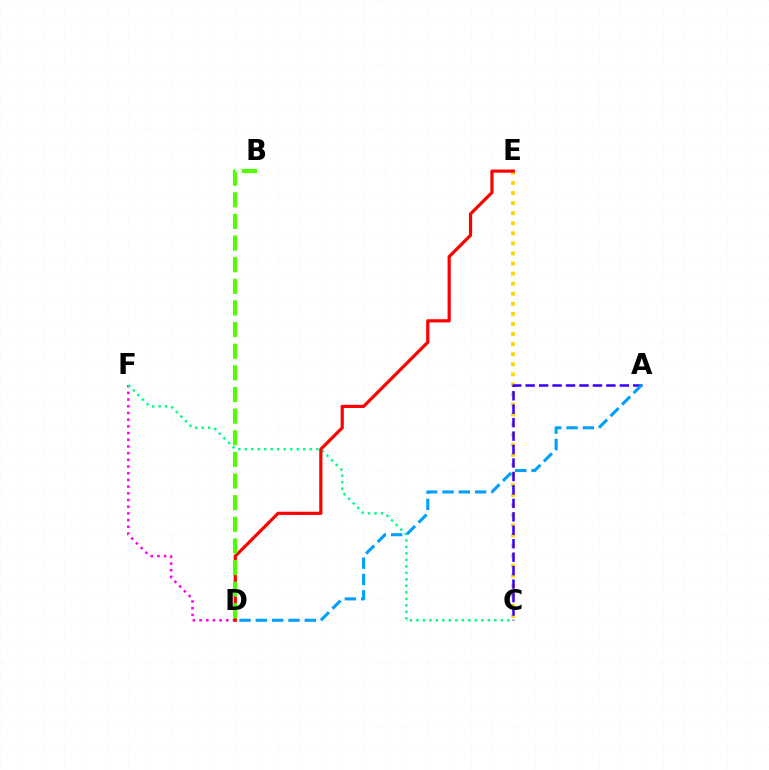{('D', 'F'): [{'color': '#ff00ed', 'line_style': 'dotted', 'thickness': 1.82}], ('C', 'E'): [{'color': '#ffd500', 'line_style': 'dotted', 'thickness': 2.74}], ('A', 'C'): [{'color': '#3700ff', 'line_style': 'dashed', 'thickness': 1.83}], ('C', 'F'): [{'color': '#00ff86', 'line_style': 'dotted', 'thickness': 1.76}], ('D', 'E'): [{'color': '#ff0000', 'line_style': 'solid', 'thickness': 2.29}], ('B', 'D'): [{'color': '#4fff00', 'line_style': 'dashed', 'thickness': 2.94}], ('A', 'D'): [{'color': '#009eff', 'line_style': 'dashed', 'thickness': 2.22}]}